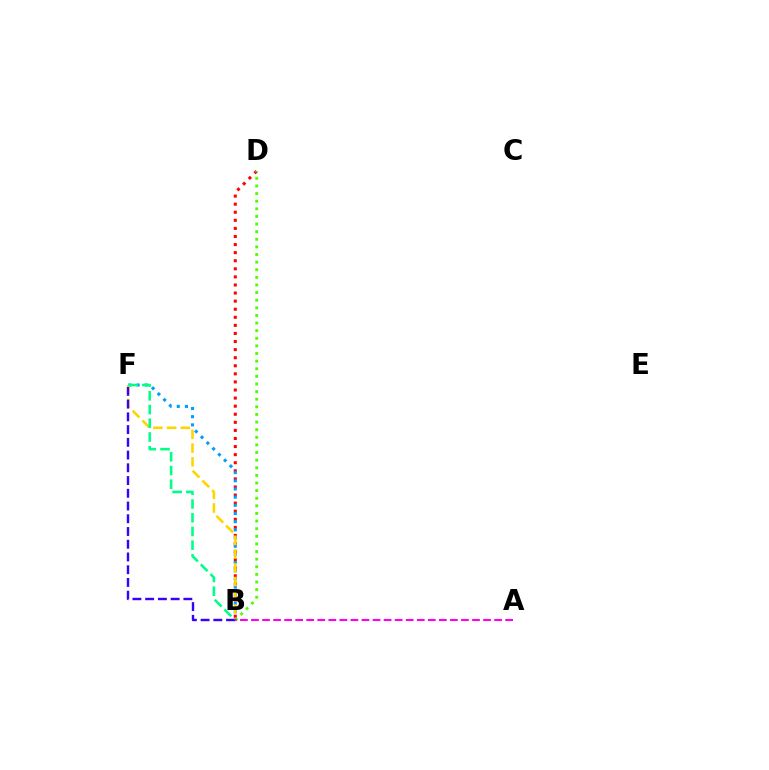{('B', 'D'): [{'color': '#ff0000', 'line_style': 'dotted', 'thickness': 2.2}, {'color': '#4fff00', 'line_style': 'dotted', 'thickness': 2.07}], ('B', 'F'): [{'color': '#009eff', 'line_style': 'dotted', 'thickness': 2.22}, {'color': '#ffd500', 'line_style': 'dashed', 'thickness': 1.87}, {'color': '#00ff86', 'line_style': 'dashed', 'thickness': 1.86}, {'color': '#3700ff', 'line_style': 'dashed', 'thickness': 1.73}], ('A', 'B'): [{'color': '#ff00ed', 'line_style': 'dashed', 'thickness': 1.5}]}